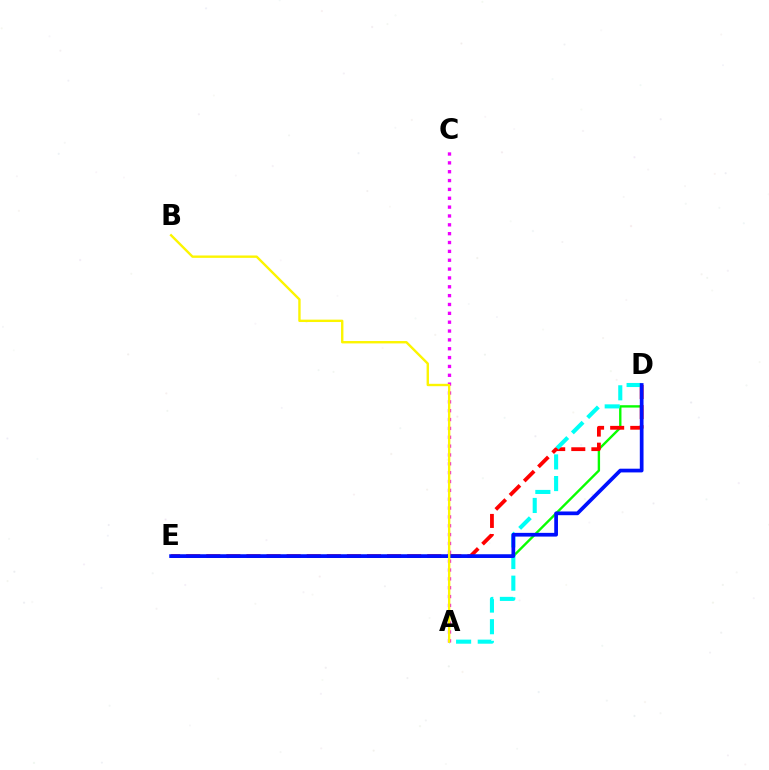{('D', 'E'): [{'color': '#08ff00', 'line_style': 'solid', 'thickness': 1.71}, {'color': '#ff0000', 'line_style': 'dashed', 'thickness': 2.73}, {'color': '#0010ff', 'line_style': 'solid', 'thickness': 2.68}], ('A', 'D'): [{'color': '#00fff6', 'line_style': 'dashed', 'thickness': 2.94}], ('A', 'C'): [{'color': '#ee00ff', 'line_style': 'dotted', 'thickness': 2.4}], ('A', 'B'): [{'color': '#fcf500', 'line_style': 'solid', 'thickness': 1.71}]}